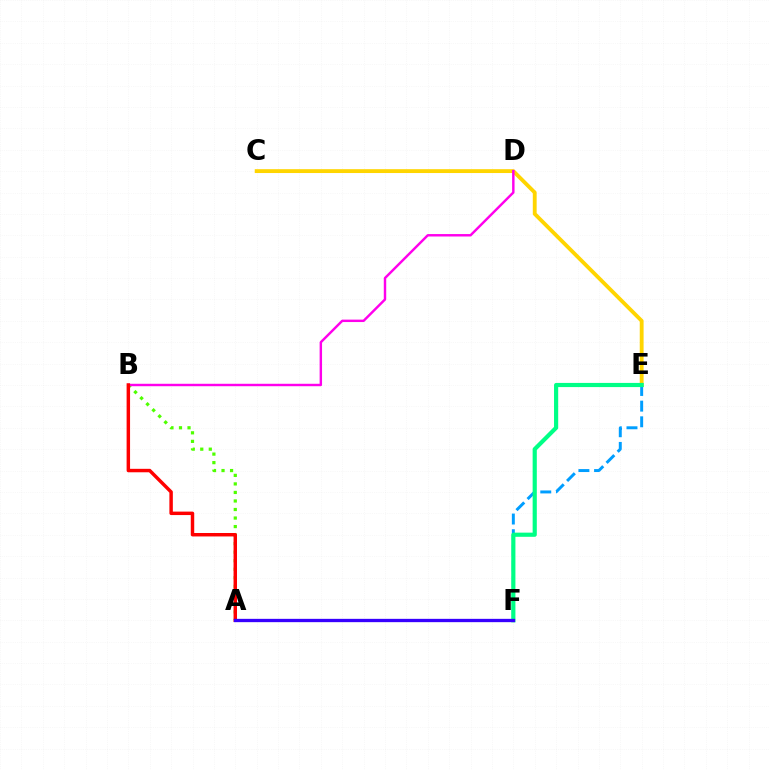{('E', 'F'): [{'color': '#009eff', 'line_style': 'dashed', 'thickness': 2.13}, {'color': '#00ff86', 'line_style': 'solid', 'thickness': 3.0}], ('A', 'B'): [{'color': '#4fff00', 'line_style': 'dotted', 'thickness': 2.32}, {'color': '#ff0000', 'line_style': 'solid', 'thickness': 2.49}], ('C', 'E'): [{'color': '#ffd500', 'line_style': 'solid', 'thickness': 2.77}], ('B', 'D'): [{'color': '#ff00ed', 'line_style': 'solid', 'thickness': 1.75}], ('A', 'F'): [{'color': '#3700ff', 'line_style': 'solid', 'thickness': 2.39}]}